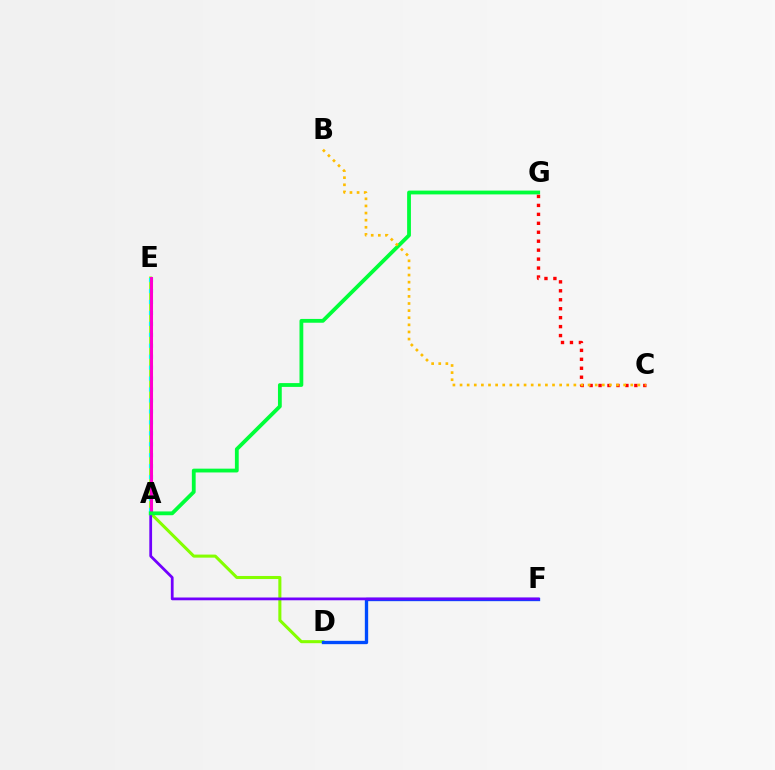{('D', 'E'): [{'color': '#84ff00', 'line_style': 'solid', 'thickness': 2.2}], ('A', 'E'): [{'color': '#00fff6', 'line_style': 'dotted', 'thickness': 2.97}, {'color': '#ff00cf', 'line_style': 'solid', 'thickness': 2.19}], ('D', 'F'): [{'color': '#004bff', 'line_style': 'solid', 'thickness': 2.4}], ('A', 'F'): [{'color': '#7200ff', 'line_style': 'solid', 'thickness': 1.99}], ('A', 'G'): [{'color': '#00ff39', 'line_style': 'solid', 'thickness': 2.74}], ('C', 'G'): [{'color': '#ff0000', 'line_style': 'dotted', 'thickness': 2.43}], ('B', 'C'): [{'color': '#ffbd00', 'line_style': 'dotted', 'thickness': 1.93}]}